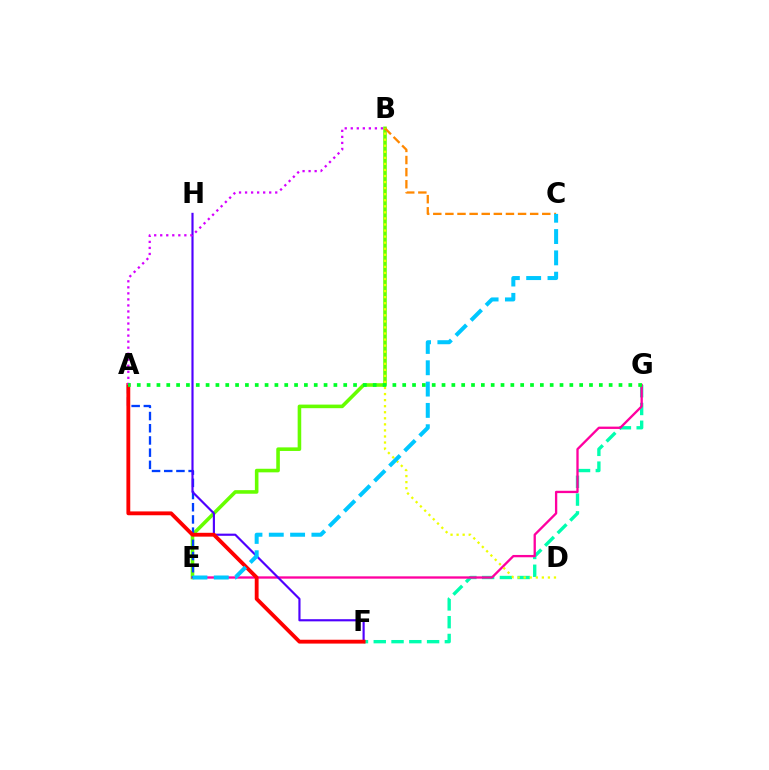{('B', 'E'): [{'color': '#66ff00', 'line_style': 'solid', 'thickness': 2.58}], ('F', 'G'): [{'color': '#00ffaf', 'line_style': 'dashed', 'thickness': 2.42}], ('E', 'G'): [{'color': '#ff00a0', 'line_style': 'solid', 'thickness': 1.67}], ('A', 'E'): [{'color': '#003fff', 'line_style': 'dashed', 'thickness': 1.66}], ('F', 'H'): [{'color': '#4f00ff', 'line_style': 'solid', 'thickness': 1.55}], ('A', 'F'): [{'color': '#ff0000', 'line_style': 'solid', 'thickness': 2.76}], ('A', 'B'): [{'color': '#d600ff', 'line_style': 'dotted', 'thickness': 1.64}], ('B', 'C'): [{'color': '#ff8800', 'line_style': 'dashed', 'thickness': 1.65}], ('B', 'D'): [{'color': '#eeff00', 'line_style': 'dotted', 'thickness': 1.65}], ('A', 'G'): [{'color': '#00ff27', 'line_style': 'dotted', 'thickness': 2.67}], ('C', 'E'): [{'color': '#00c7ff', 'line_style': 'dashed', 'thickness': 2.9}]}